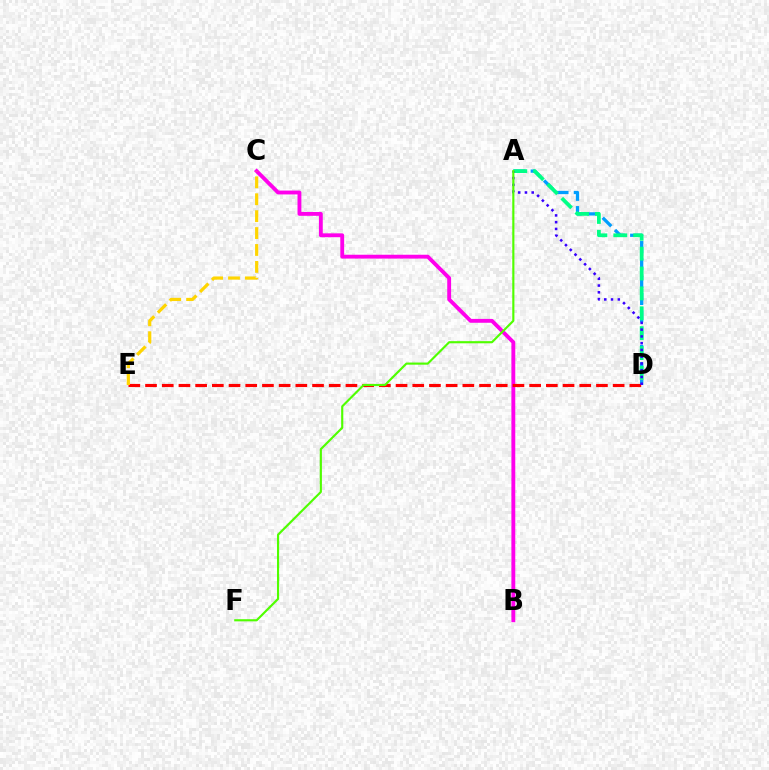{('B', 'C'): [{'color': '#ff00ed', 'line_style': 'solid', 'thickness': 2.77}], ('A', 'D'): [{'color': '#009eff', 'line_style': 'dashed', 'thickness': 2.35}, {'color': '#00ff86', 'line_style': 'dashed', 'thickness': 2.7}, {'color': '#3700ff', 'line_style': 'dotted', 'thickness': 1.84}], ('D', 'E'): [{'color': '#ff0000', 'line_style': 'dashed', 'thickness': 2.27}], ('C', 'E'): [{'color': '#ffd500', 'line_style': 'dashed', 'thickness': 2.3}], ('A', 'F'): [{'color': '#4fff00', 'line_style': 'solid', 'thickness': 1.54}]}